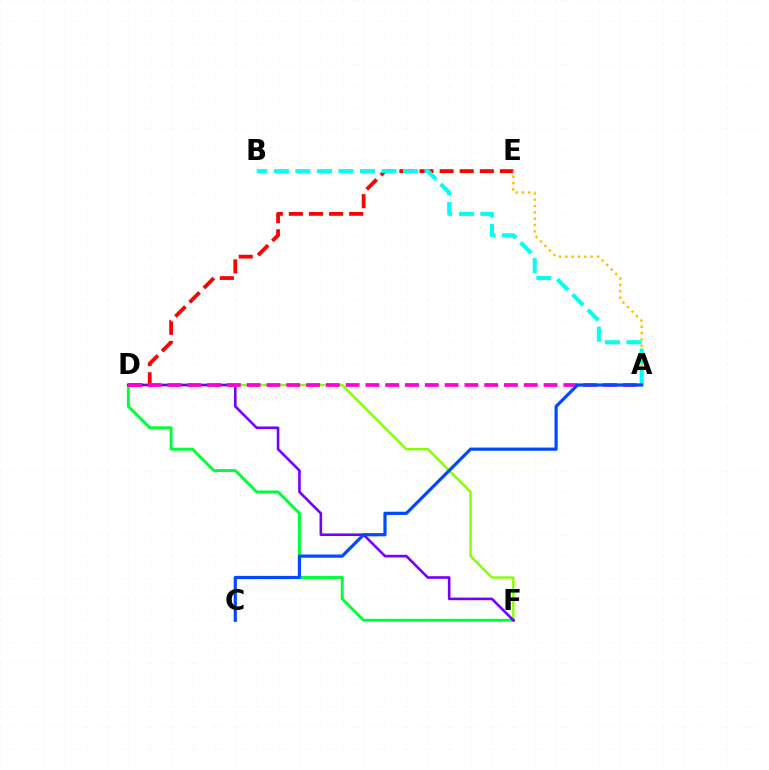{('D', 'F'): [{'color': '#84ff00', 'line_style': 'solid', 'thickness': 1.7}, {'color': '#00ff39', 'line_style': 'solid', 'thickness': 2.12}, {'color': '#7200ff', 'line_style': 'solid', 'thickness': 1.88}], ('D', 'E'): [{'color': '#ff0000', 'line_style': 'dashed', 'thickness': 2.73}], ('A', 'E'): [{'color': '#ffbd00', 'line_style': 'dotted', 'thickness': 1.72}], ('A', 'D'): [{'color': '#ff00cf', 'line_style': 'dashed', 'thickness': 2.69}], ('A', 'B'): [{'color': '#00fff6', 'line_style': 'dashed', 'thickness': 2.92}], ('A', 'C'): [{'color': '#004bff', 'line_style': 'solid', 'thickness': 2.31}]}